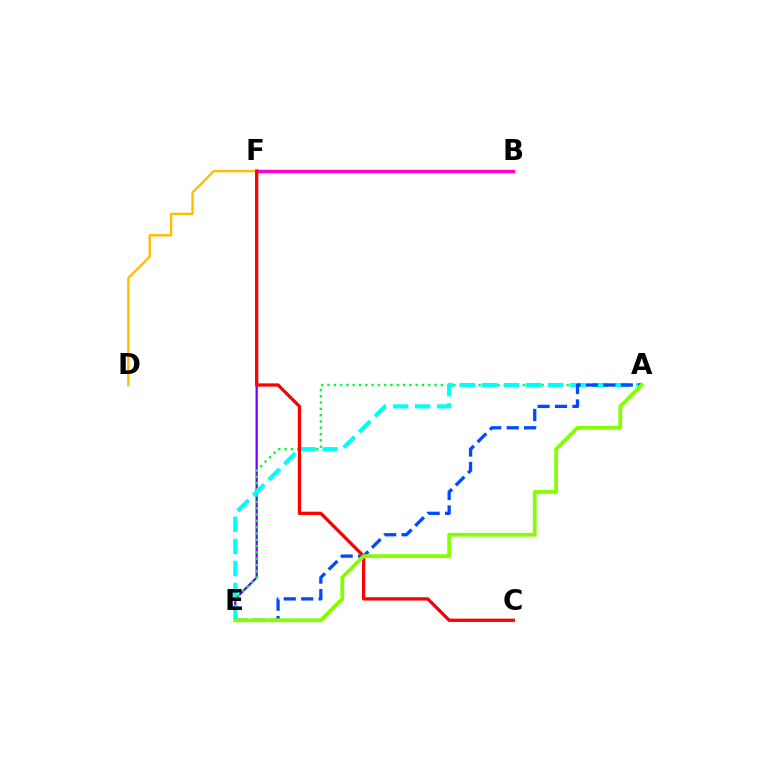{('E', 'F'): [{'color': '#7200ff', 'line_style': 'solid', 'thickness': 1.64}], ('A', 'E'): [{'color': '#00ff39', 'line_style': 'dotted', 'thickness': 1.71}, {'color': '#00fff6', 'line_style': 'dashed', 'thickness': 3.0}, {'color': '#004bff', 'line_style': 'dashed', 'thickness': 2.37}, {'color': '#84ff00', 'line_style': 'solid', 'thickness': 2.72}], ('D', 'F'): [{'color': '#ffbd00', 'line_style': 'solid', 'thickness': 1.71}], ('B', 'F'): [{'color': '#ff00cf', 'line_style': 'solid', 'thickness': 2.47}], ('C', 'F'): [{'color': '#ff0000', 'line_style': 'solid', 'thickness': 2.36}]}